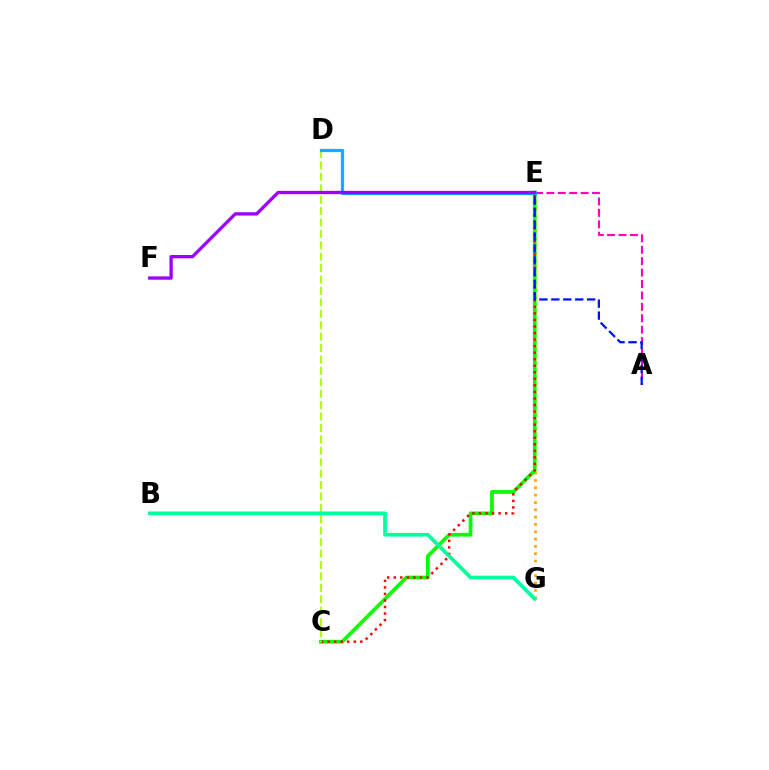{('E', 'G'): [{'color': '#ffa500', 'line_style': 'dotted', 'thickness': 1.99}], ('C', 'E'): [{'color': '#08ff00', 'line_style': 'solid', 'thickness': 2.68}, {'color': '#ff0000', 'line_style': 'dotted', 'thickness': 1.78}], ('A', 'E'): [{'color': '#ff00bd', 'line_style': 'dashed', 'thickness': 1.55}, {'color': '#0010ff', 'line_style': 'dashed', 'thickness': 1.62}], ('C', 'D'): [{'color': '#b3ff00', 'line_style': 'dashed', 'thickness': 1.55}], ('B', 'G'): [{'color': '#00ff9d', 'line_style': 'solid', 'thickness': 2.66}], ('D', 'E'): [{'color': '#00b5ff', 'line_style': 'solid', 'thickness': 2.35}], ('E', 'F'): [{'color': '#9b00ff', 'line_style': 'solid', 'thickness': 2.38}]}